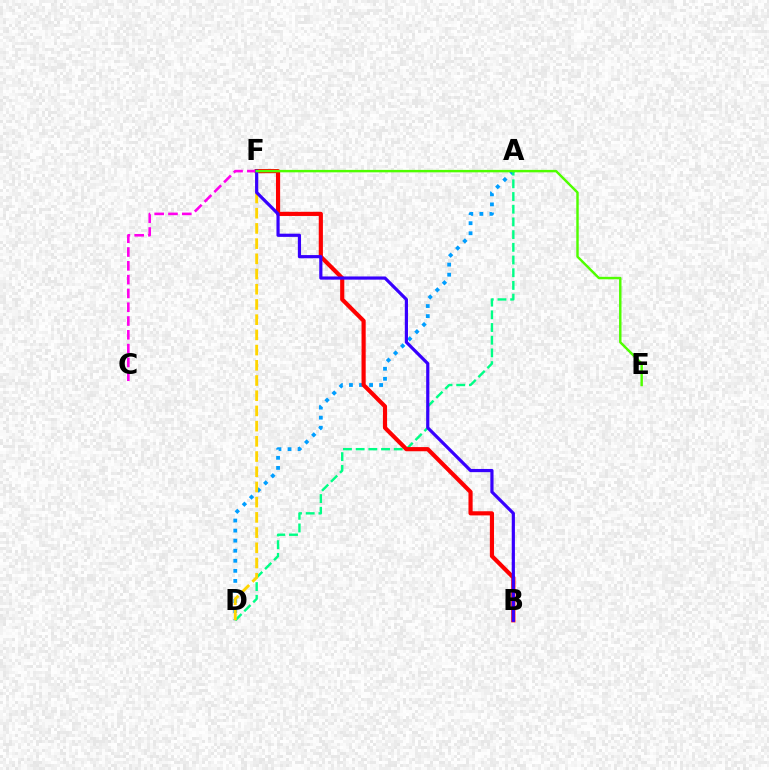{('A', 'D'): [{'color': '#009eff', 'line_style': 'dotted', 'thickness': 2.73}, {'color': '#00ff86', 'line_style': 'dashed', 'thickness': 1.72}], ('B', 'F'): [{'color': '#ff0000', 'line_style': 'solid', 'thickness': 2.99}, {'color': '#3700ff', 'line_style': 'solid', 'thickness': 2.29}], ('C', 'F'): [{'color': '#ff00ed', 'line_style': 'dashed', 'thickness': 1.87}], ('D', 'F'): [{'color': '#ffd500', 'line_style': 'dashed', 'thickness': 2.07}], ('E', 'F'): [{'color': '#4fff00', 'line_style': 'solid', 'thickness': 1.76}]}